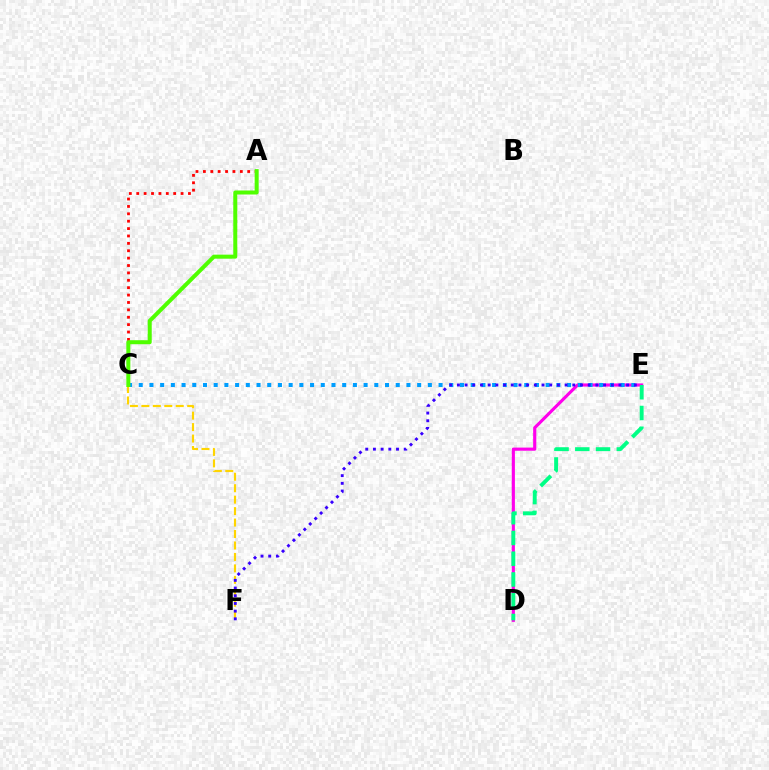{('A', 'C'): [{'color': '#ff0000', 'line_style': 'dotted', 'thickness': 2.01}, {'color': '#4fff00', 'line_style': 'solid', 'thickness': 2.89}], ('D', 'E'): [{'color': '#ff00ed', 'line_style': 'solid', 'thickness': 2.27}, {'color': '#00ff86', 'line_style': 'dashed', 'thickness': 2.82}], ('C', 'E'): [{'color': '#009eff', 'line_style': 'dotted', 'thickness': 2.91}], ('C', 'F'): [{'color': '#ffd500', 'line_style': 'dashed', 'thickness': 1.56}], ('E', 'F'): [{'color': '#3700ff', 'line_style': 'dotted', 'thickness': 2.09}]}